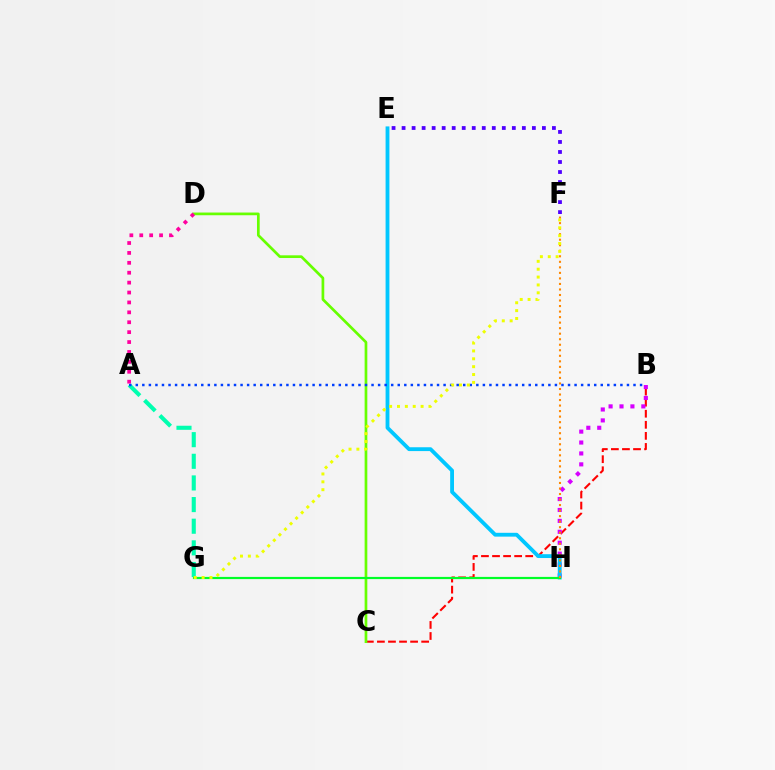{('B', 'C'): [{'color': '#ff0000', 'line_style': 'dashed', 'thickness': 1.5}], ('C', 'D'): [{'color': '#66ff00', 'line_style': 'solid', 'thickness': 1.94}], ('B', 'H'): [{'color': '#d600ff', 'line_style': 'dotted', 'thickness': 2.97}], ('E', 'H'): [{'color': '#00c7ff', 'line_style': 'solid', 'thickness': 2.76}], ('A', 'G'): [{'color': '#00ffaf', 'line_style': 'dashed', 'thickness': 2.94}], ('G', 'H'): [{'color': '#00ff27', 'line_style': 'solid', 'thickness': 1.58}], ('F', 'H'): [{'color': '#ff8800', 'line_style': 'dotted', 'thickness': 1.5}], ('A', 'B'): [{'color': '#003fff', 'line_style': 'dotted', 'thickness': 1.78}], ('F', 'G'): [{'color': '#eeff00', 'line_style': 'dotted', 'thickness': 2.14}], ('E', 'F'): [{'color': '#4f00ff', 'line_style': 'dotted', 'thickness': 2.72}], ('A', 'D'): [{'color': '#ff00a0', 'line_style': 'dotted', 'thickness': 2.69}]}